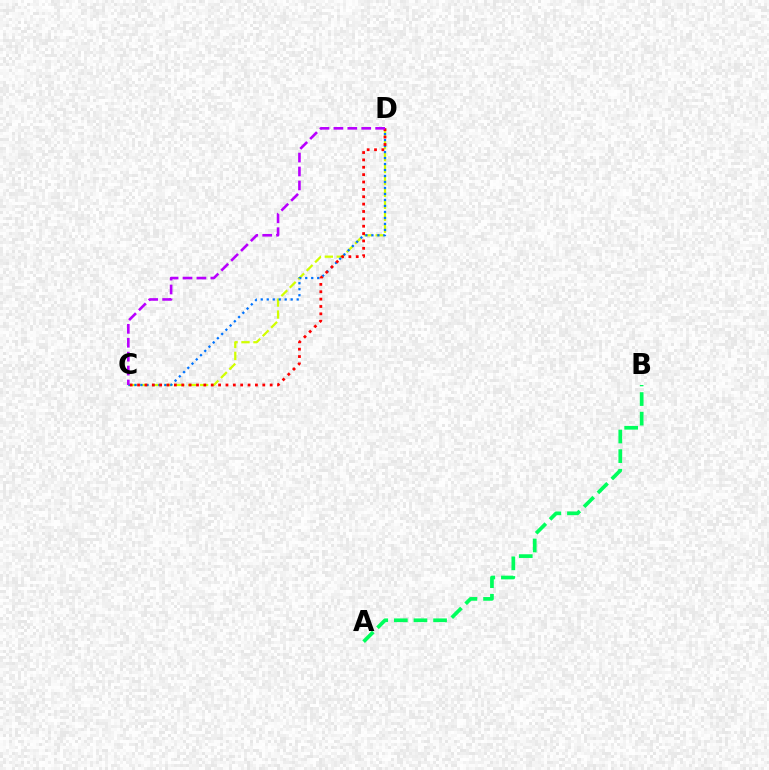{('C', 'D'): [{'color': '#d1ff00', 'line_style': 'dashed', 'thickness': 1.62}, {'color': '#0074ff', 'line_style': 'dotted', 'thickness': 1.63}, {'color': '#ff0000', 'line_style': 'dotted', 'thickness': 2.0}, {'color': '#b900ff', 'line_style': 'dashed', 'thickness': 1.89}], ('A', 'B'): [{'color': '#00ff5c', 'line_style': 'dashed', 'thickness': 2.66}]}